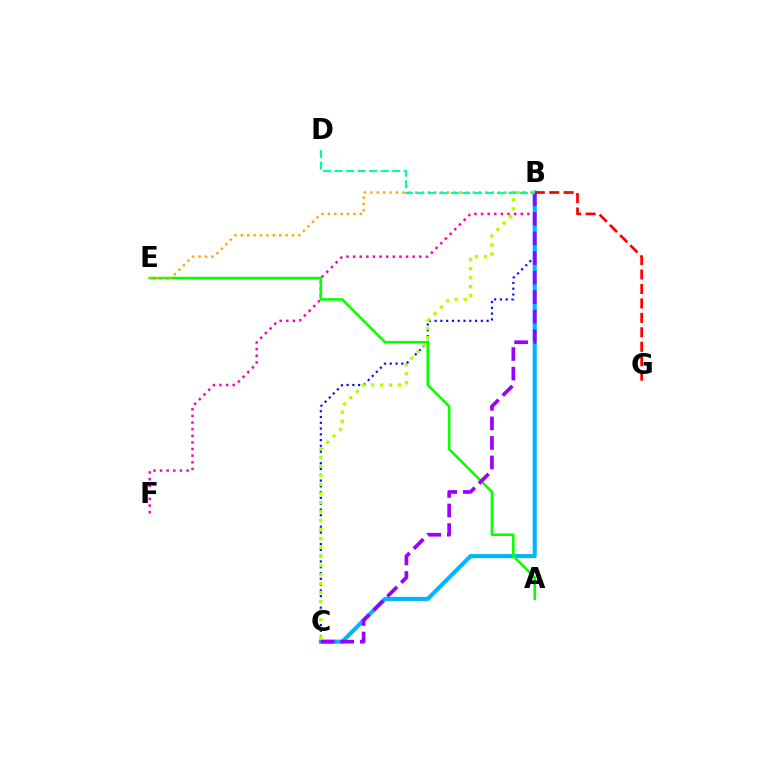{('B', 'F'): [{'color': '#ff00bd', 'line_style': 'dotted', 'thickness': 1.8}], ('B', 'C'): [{'color': '#0010ff', 'line_style': 'dotted', 'thickness': 1.57}, {'color': '#00b5ff', 'line_style': 'solid', 'thickness': 2.94}, {'color': '#b3ff00', 'line_style': 'dotted', 'thickness': 2.45}, {'color': '#9b00ff', 'line_style': 'dashed', 'thickness': 2.66}], ('A', 'E'): [{'color': '#08ff00', 'line_style': 'solid', 'thickness': 1.85}], ('B', 'G'): [{'color': '#ff0000', 'line_style': 'dashed', 'thickness': 1.96}], ('B', 'E'): [{'color': '#ffa500', 'line_style': 'dotted', 'thickness': 1.74}], ('B', 'D'): [{'color': '#00ff9d', 'line_style': 'dashed', 'thickness': 1.57}]}